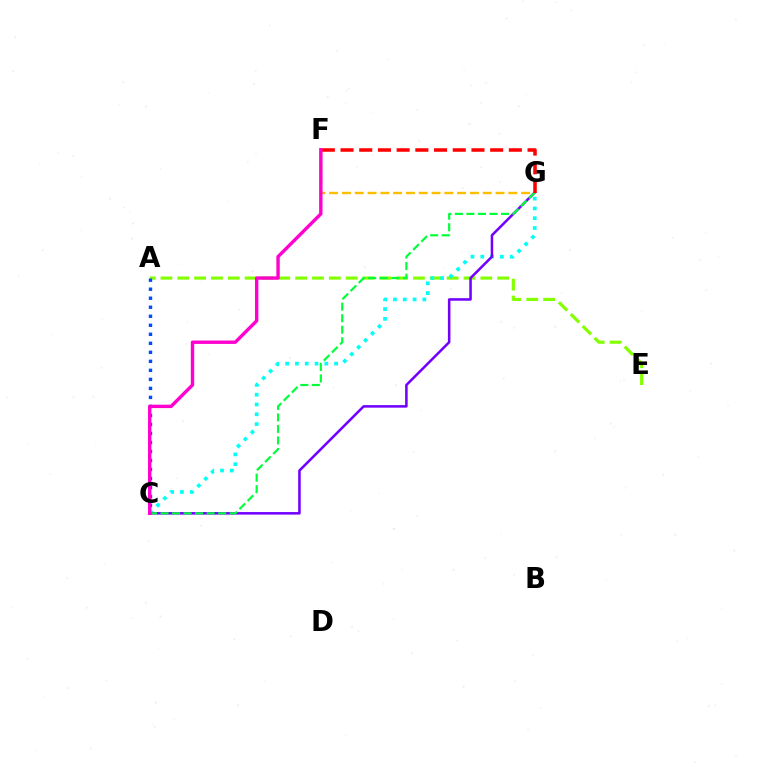{('A', 'E'): [{'color': '#84ff00', 'line_style': 'dashed', 'thickness': 2.29}], ('C', 'G'): [{'color': '#00fff6', 'line_style': 'dotted', 'thickness': 2.66}, {'color': '#7200ff', 'line_style': 'solid', 'thickness': 1.83}, {'color': '#00ff39', 'line_style': 'dashed', 'thickness': 1.57}], ('F', 'G'): [{'color': '#ffbd00', 'line_style': 'dashed', 'thickness': 1.74}, {'color': '#ff0000', 'line_style': 'dashed', 'thickness': 2.54}], ('A', 'C'): [{'color': '#004bff', 'line_style': 'dotted', 'thickness': 2.45}], ('C', 'F'): [{'color': '#ff00cf', 'line_style': 'solid', 'thickness': 2.44}]}